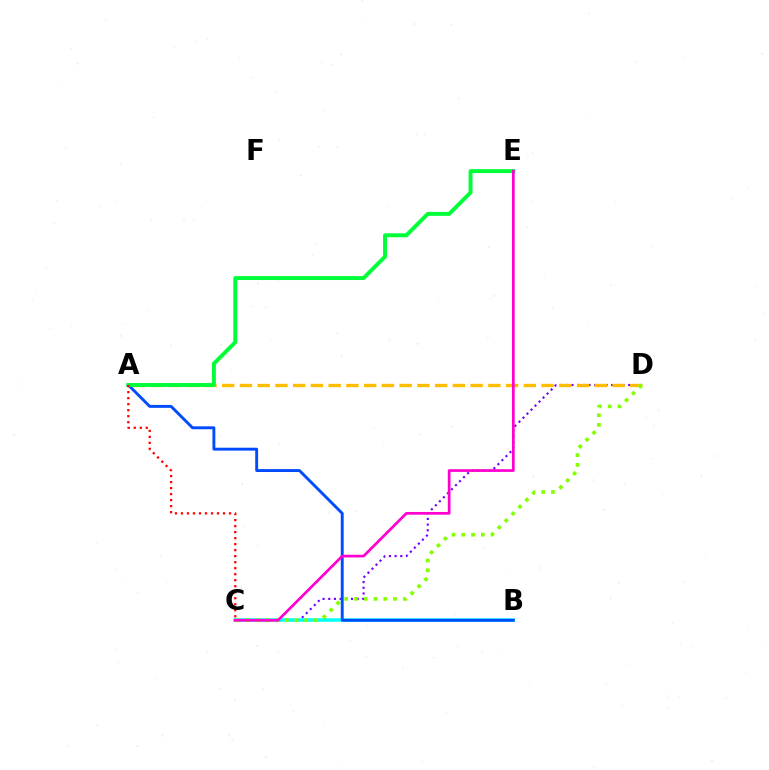{('C', 'D'): [{'color': '#7200ff', 'line_style': 'dotted', 'thickness': 1.54}, {'color': '#84ff00', 'line_style': 'dotted', 'thickness': 2.65}], ('B', 'C'): [{'color': '#00fff6', 'line_style': 'solid', 'thickness': 2.52}], ('A', 'B'): [{'color': '#004bff', 'line_style': 'solid', 'thickness': 2.09}], ('A', 'D'): [{'color': '#ffbd00', 'line_style': 'dashed', 'thickness': 2.41}], ('A', 'E'): [{'color': '#00ff39', 'line_style': 'solid', 'thickness': 2.83}], ('C', 'E'): [{'color': '#ff00cf', 'line_style': 'solid', 'thickness': 1.96}], ('A', 'C'): [{'color': '#ff0000', 'line_style': 'dotted', 'thickness': 1.63}]}